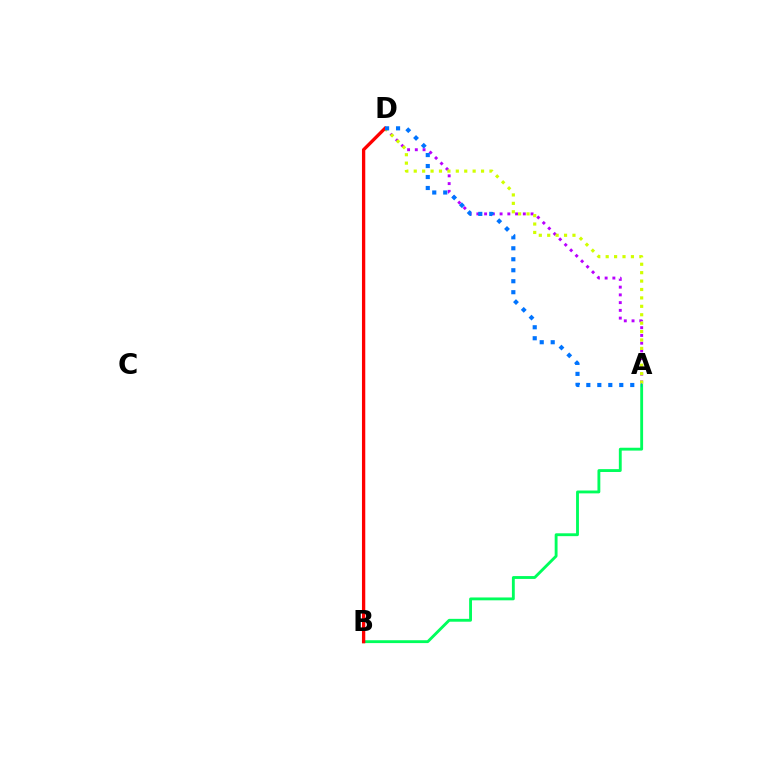{('A', 'B'): [{'color': '#00ff5c', 'line_style': 'solid', 'thickness': 2.06}], ('A', 'D'): [{'color': '#b900ff', 'line_style': 'dotted', 'thickness': 2.1}, {'color': '#d1ff00', 'line_style': 'dotted', 'thickness': 2.29}, {'color': '#0074ff', 'line_style': 'dotted', 'thickness': 2.98}], ('B', 'D'): [{'color': '#ff0000', 'line_style': 'solid', 'thickness': 2.38}]}